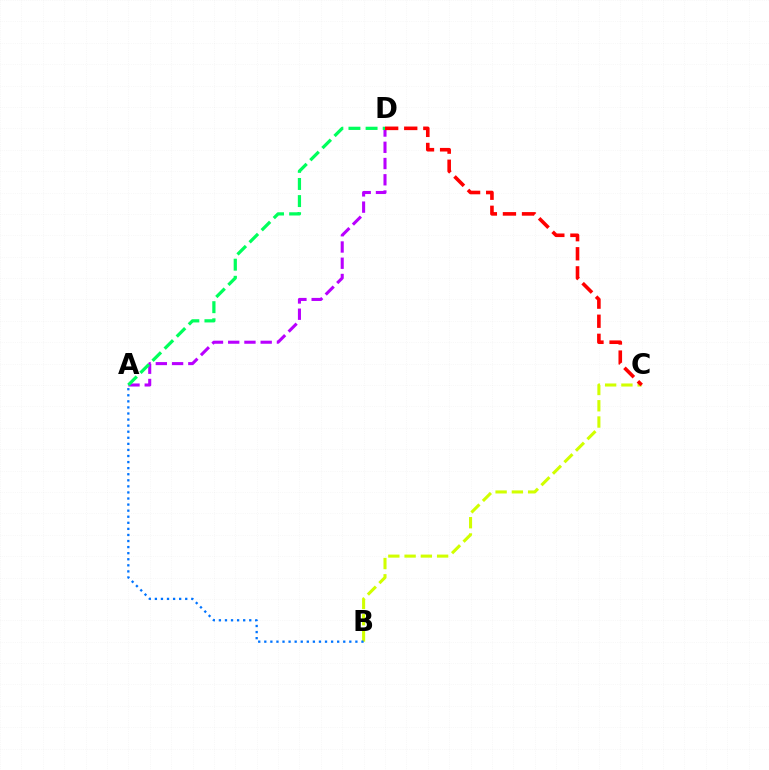{('B', 'C'): [{'color': '#d1ff00', 'line_style': 'dashed', 'thickness': 2.21}], ('A', 'B'): [{'color': '#0074ff', 'line_style': 'dotted', 'thickness': 1.65}], ('A', 'D'): [{'color': '#b900ff', 'line_style': 'dashed', 'thickness': 2.21}, {'color': '#00ff5c', 'line_style': 'dashed', 'thickness': 2.33}], ('C', 'D'): [{'color': '#ff0000', 'line_style': 'dashed', 'thickness': 2.59}]}